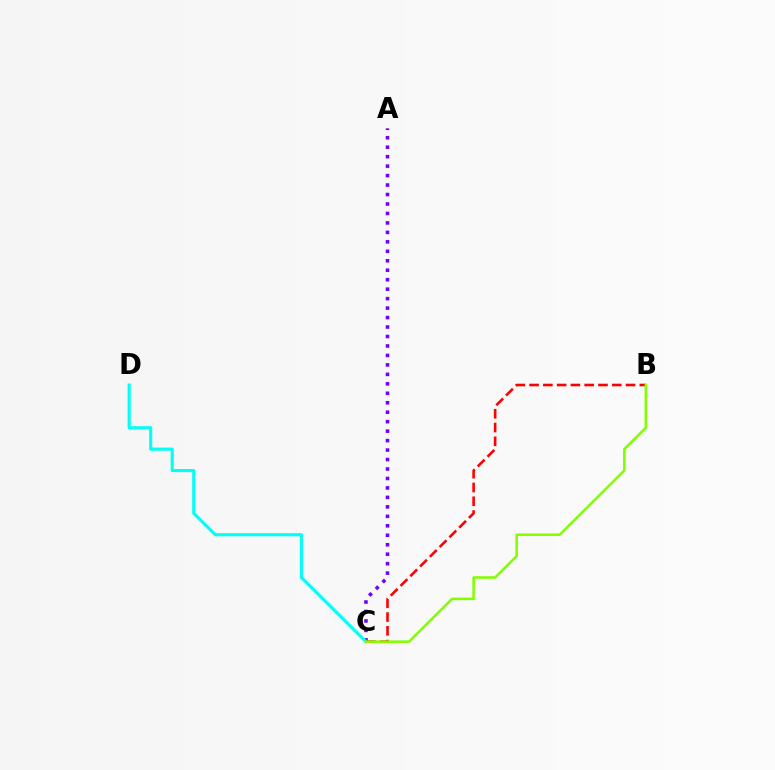{('A', 'C'): [{'color': '#7200ff', 'line_style': 'dotted', 'thickness': 2.57}], ('C', 'D'): [{'color': '#00fff6', 'line_style': 'solid', 'thickness': 2.25}], ('B', 'C'): [{'color': '#ff0000', 'line_style': 'dashed', 'thickness': 1.87}, {'color': '#84ff00', 'line_style': 'solid', 'thickness': 1.85}]}